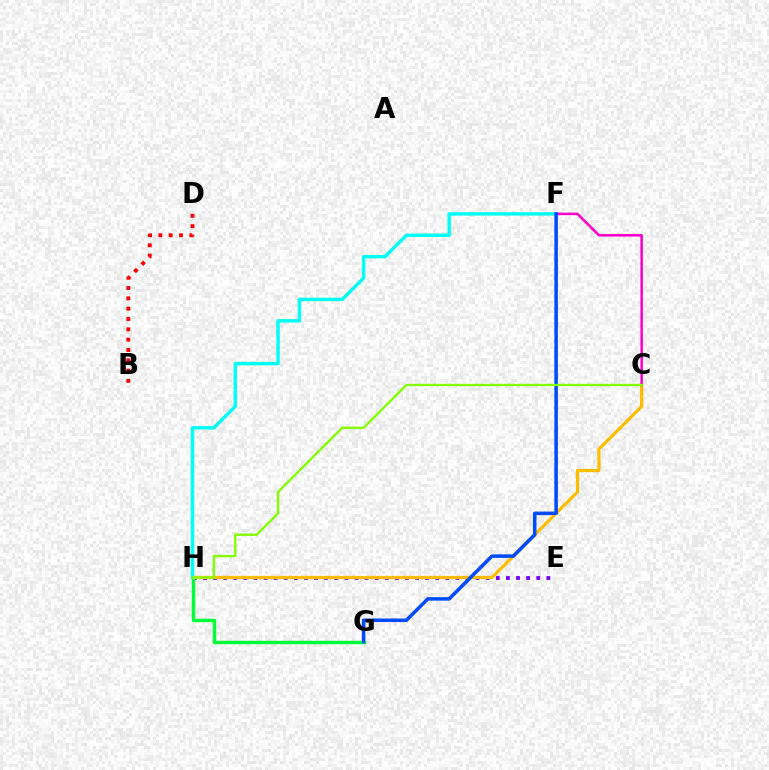{('E', 'H'): [{'color': '#7200ff', 'line_style': 'dotted', 'thickness': 2.74}], ('G', 'H'): [{'color': '#00ff39', 'line_style': 'solid', 'thickness': 2.46}], ('C', 'H'): [{'color': '#ffbd00', 'line_style': 'solid', 'thickness': 2.33}, {'color': '#84ff00', 'line_style': 'solid', 'thickness': 1.69}], ('B', 'D'): [{'color': '#ff0000', 'line_style': 'dotted', 'thickness': 2.8}], ('F', 'H'): [{'color': '#00fff6', 'line_style': 'solid', 'thickness': 2.47}], ('C', 'F'): [{'color': '#ff00cf', 'line_style': 'solid', 'thickness': 1.83}], ('F', 'G'): [{'color': '#004bff', 'line_style': 'solid', 'thickness': 2.55}]}